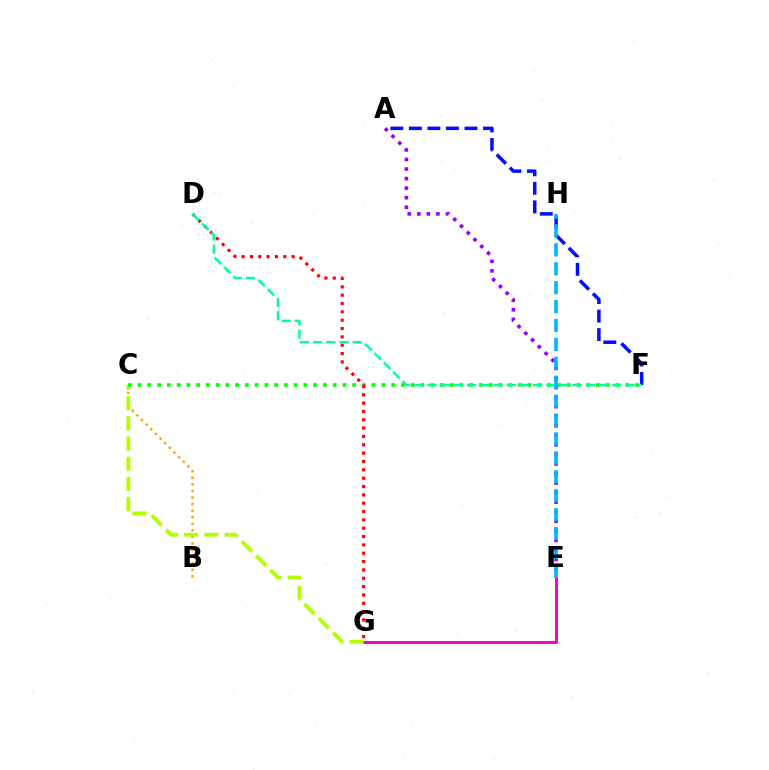{('A', 'F'): [{'color': '#0010ff', 'line_style': 'dashed', 'thickness': 2.52}], ('B', 'C'): [{'color': '#ffa500', 'line_style': 'dotted', 'thickness': 1.78}], ('E', 'G'): [{'color': '#ff00bd', 'line_style': 'solid', 'thickness': 2.14}], ('C', 'G'): [{'color': '#b3ff00', 'line_style': 'dashed', 'thickness': 2.74}], ('A', 'E'): [{'color': '#9b00ff', 'line_style': 'dotted', 'thickness': 2.59}], ('C', 'F'): [{'color': '#08ff00', 'line_style': 'dotted', 'thickness': 2.65}], ('D', 'G'): [{'color': '#ff0000', 'line_style': 'dotted', 'thickness': 2.27}], ('D', 'F'): [{'color': '#00ff9d', 'line_style': 'dashed', 'thickness': 1.79}], ('E', 'H'): [{'color': '#00b5ff', 'line_style': 'dashed', 'thickness': 2.57}]}